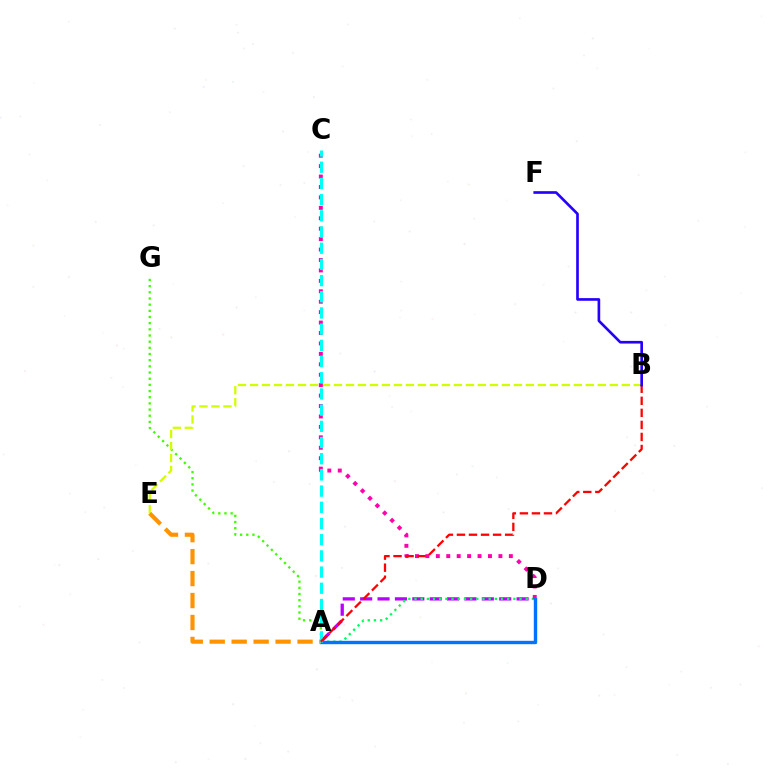{('A', 'G'): [{'color': '#3dff00', 'line_style': 'dotted', 'thickness': 1.68}], ('A', 'D'): [{'color': '#b900ff', 'line_style': 'dashed', 'thickness': 2.36}, {'color': '#00ff5c', 'line_style': 'dotted', 'thickness': 1.68}, {'color': '#0074ff', 'line_style': 'solid', 'thickness': 2.44}], ('B', 'E'): [{'color': '#d1ff00', 'line_style': 'dashed', 'thickness': 1.63}], ('C', 'D'): [{'color': '#ff00ac', 'line_style': 'dotted', 'thickness': 2.83}], ('A', 'E'): [{'color': '#ff9400', 'line_style': 'dashed', 'thickness': 2.98}], ('A', 'C'): [{'color': '#00fff6', 'line_style': 'dashed', 'thickness': 2.2}], ('A', 'B'): [{'color': '#ff0000', 'line_style': 'dashed', 'thickness': 1.64}], ('B', 'F'): [{'color': '#2500ff', 'line_style': 'solid', 'thickness': 1.91}]}